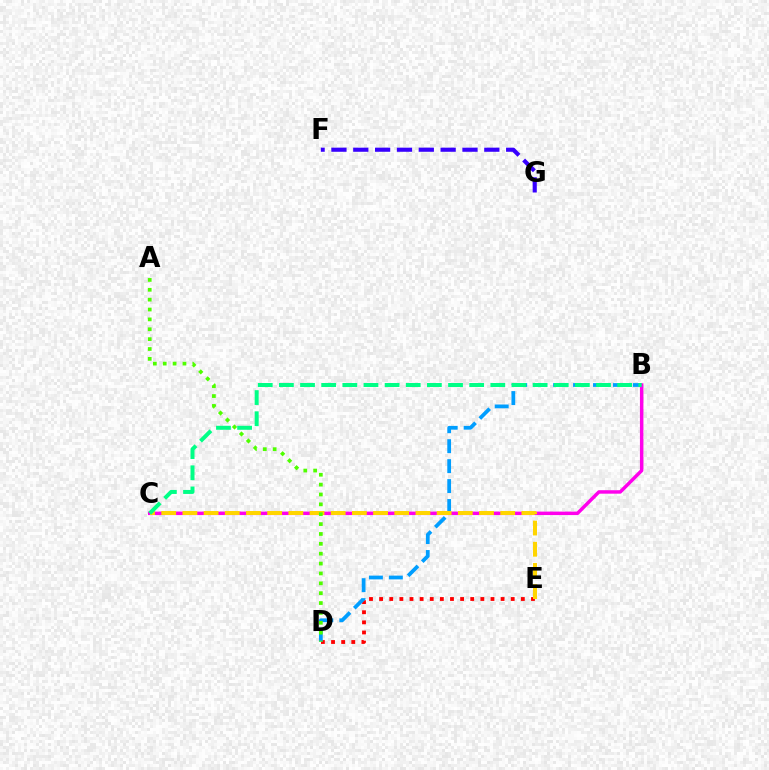{('D', 'E'): [{'color': '#ff0000', 'line_style': 'dotted', 'thickness': 2.75}], ('B', 'D'): [{'color': '#009eff', 'line_style': 'dashed', 'thickness': 2.71}], ('B', 'C'): [{'color': '#ff00ed', 'line_style': 'solid', 'thickness': 2.5}, {'color': '#00ff86', 'line_style': 'dashed', 'thickness': 2.87}], ('F', 'G'): [{'color': '#3700ff', 'line_style': 'dashed', 'thickness': 2.97}], ('C', 'E'): [{'color': '#ffd500', 'line_style': 'dashed', 'thickness': 2.88}], ('A', 'D'): [{'color': '#4fff00', 'line_style': 'dotted', 'thickness': 2.68}]}